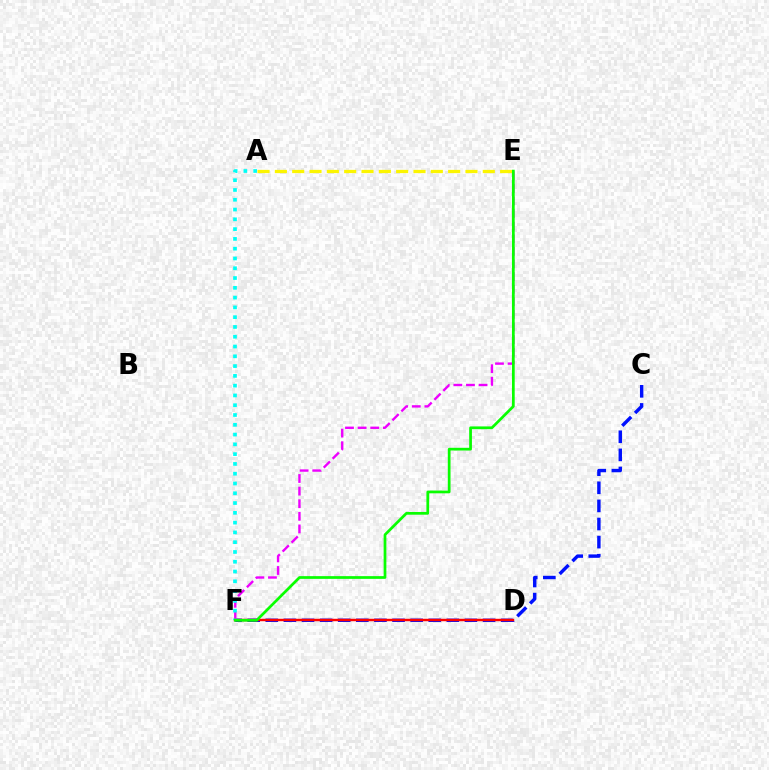{('A', 'E'): [{'color': '#fcf500', 'line_style': 'dashed', 'thickness': 2.35}], ('C', 'F'): [{'color': '#0010ff', 'line_style': 'dashed', 'thickness': 2.46}], ('E', 'F'): [{'color': '#ee00ff', 'line_style': 'dashed', 'thickness': 1.71}, {'color': '#08ff00', 'line_style': 'solid', 'thickness': 1.97}], ('D', 'F'): [{'color': '#ff0000', 'line_style': 'solid', 'thickness': 1.74}], ('A', 'F'): [{'color': '#00fff6', 'line_style': 'dotted', 'thickness': 2.66}]}